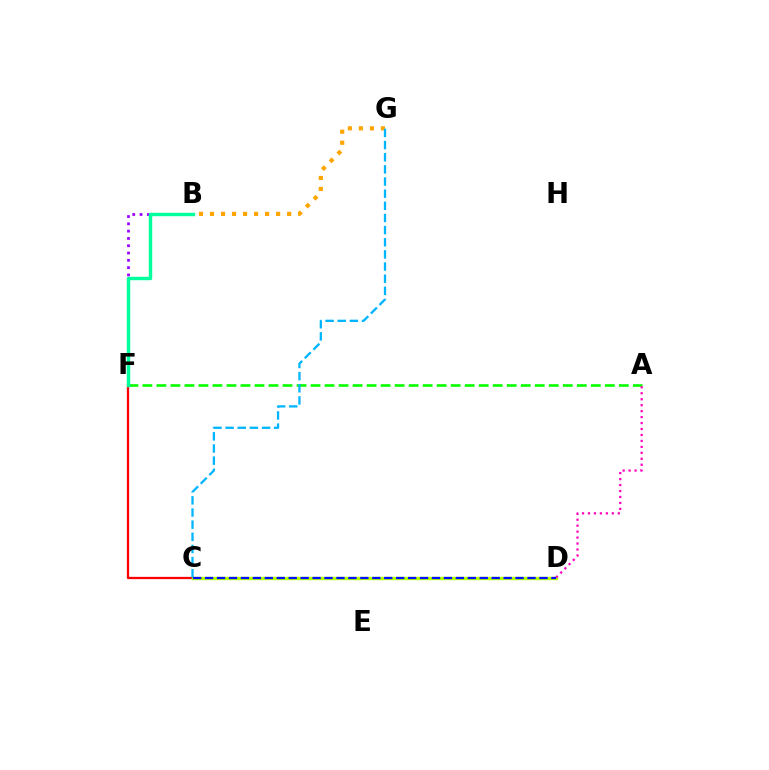{('C', 'F'): [{'color': '#ff0000', 'line_style': 'solid', 'thickness': 1.64}], ('B', 'F'): [{'color': '#9b00ff', 'line_style': 'dotted', 'thickness': 1.98}, {'color': '#00ff9d', 'line_style': 'solid', 'thickness': 2.48}], ('B', 'G'): [{'color': '#ffa500', 'line_style': 'dotted', 'thickness': 2.99}], ('C', 'D'): [{'color': '#b3ff00', 'line_style': 'solid', 'thickness': 2.41}, {'color': '#0010ff', 'line_style': 'dashed', 'thickness': 1.62}], ('A', 'F'): [{'color': '#08ff00', 'line_style': 'dashed', 'thickness': 1.9}], ('C', 'G'): [{'color': '#00b5ff', 'line_style': 'dashed', 'thickness': 1.65}], ('A', 'D'): [{'color': '#ff00bd', 'line_style': 'dotted', 'thickness': 1.62}]}